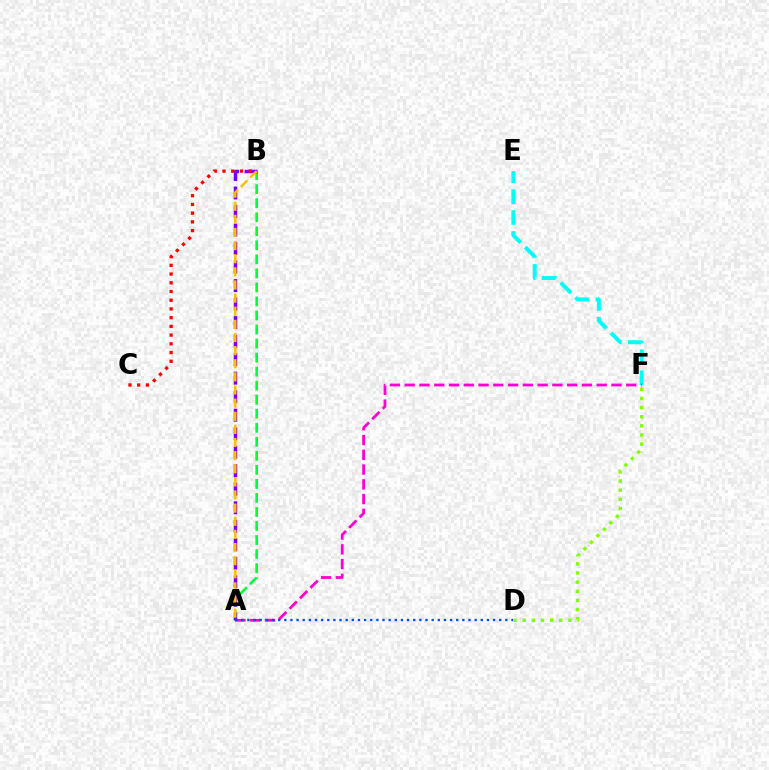{('E', 'F'): [{'color': '#00fff6', 'line_style': 'dashed', 'thickness': 2.84}], ('D', 'F'): [{'color': '#84ff00', 'line_style': 'dotted', 'thickness': 2.48}], ('A', 'F'): [{'color': '#ff00cf', 'line_style': 'dashed', 'thickness': 2.01}], ('A', 'B'): [{'color': '#00ff39', 'line_style': 'dashed', 'thickness': 1.91}, {'color': '#7200ff', 'line_style': 'dashed', 'thickness': 2.52}, {'color': '#ffbd00', 'line_style': 'dashed', 'thickness': 1.78}], ('B', 'C'): [{'color': '#ff0000', 'line_style': 'dotted', 'thickness': 2.37}], ('A', 'D'): [{'color': '#004bff', 'line_style': 'dotted', 'thickness': 1.67}]}